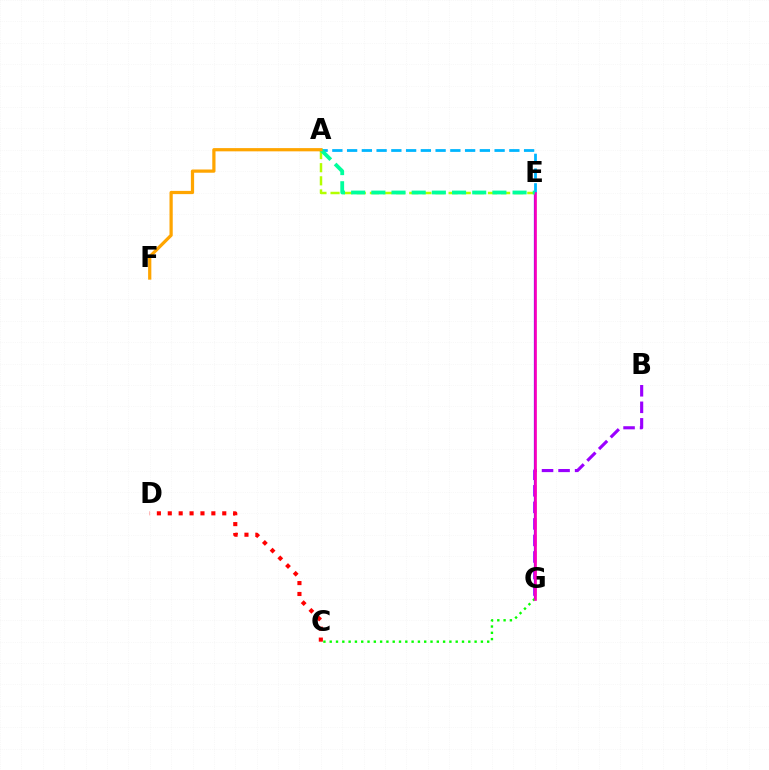{('E', 'G'): [{'color': '#0010ff', 'line_style': 'solid', 'thickness': 1.59}, {'color': '#ff00bd', 'line_style': 'solid', 'thickness': 1.92}], ('A', 'E'): [{'color': '#b3ff00', 'line_style': 'dashed', 'thickness': 1.78}, {'color': '#00b5ff', 'line_style': 'dashed', 'thickness': 2.0}, {'color': '#00ff9d', 'line_style': 'dashed', 'thickness': 2.74}], ('C', 'G'): [{'color': '#08ff00', 'line_style': 'dotted', 'thickness': 1.71}], ('B', 'G'): [{'color': '#9b00ff', 'line_style': 'dashed', 'thickness': 2.25}], ('C', 'D'): [{'color': '#ff0000', 'line_style': 'dotted', 'thickness': 2.96}], ('A', 'F'): [{'color': '#ffa500', 'line_style': 'solid', 'thickness': 2.32}]}